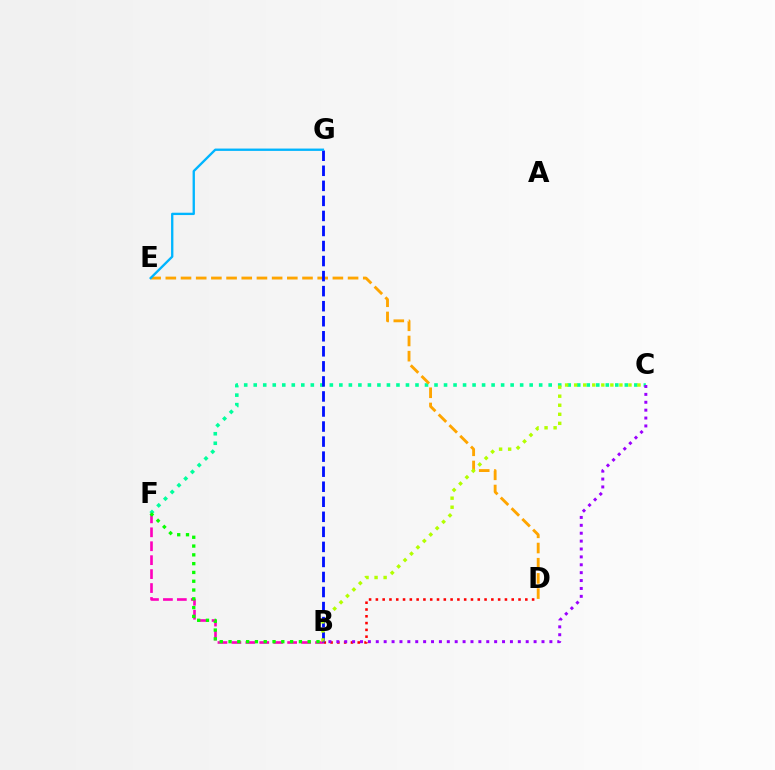{('B', 'D'): [{'color': '#ff0000', 'line_style': 'dotted', 'thickness': 1.85}], ('C', 'F'): [{'color': '#00ff9d', 'line_style': 'dotted', 'thickness': 2.59}], ('D', 'E'): [{'color': '#ffa500', 'line_style': 'dashed', 'thickness': 2.06}], ('B', 'F'): [{'color': '#ff00bd', 'line_style': 'dashed', 'thickness': 1.89}, {'color': '#08ff00', 'line_style': 'dotted', 'thickness': 2.39}], ('B', 'G'): [{'color': '#0010ff', 'line_style': 'dashed', 'thickness': 2.04}], ('B', 'C'): [{'color': '#b3ff00', 'line_style': 'dotted', 'thickness': 2.46}, {'color': '#9b00ff', 'line_style': 'dotted', 'thickness': 2.14}], ('E', 'G'): [{'color': '#00b5ff', 'line_style': 'solid', 'thickness': 1.68}]}